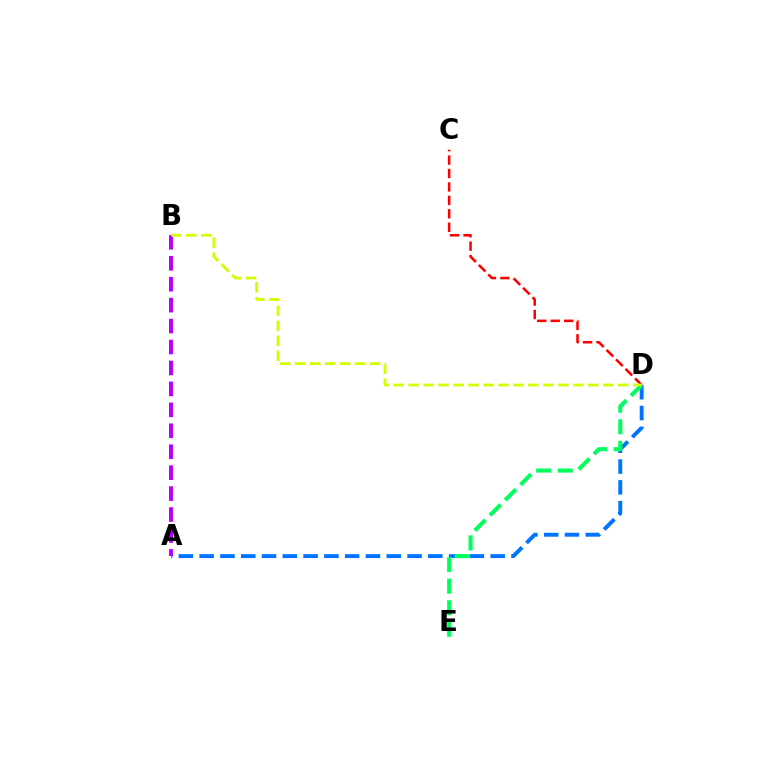{('C', 'D'): [{'color': '#ff0000', 'line_style': 'dashed', 'thickness': 1.82}], ('A', 'D'): [{'color': '#0074ff', 'line_style': 'dashed', 'thickness': 2.82}], ('D', 'E'): [{'color': '#00ff5c', 'line_style': 'dashed', 'thickness': 2.93}], ('A', 'B'): [{'color': '#b900ff', 'line_style': 'dashed', 'thickness': 2.84}], ('B', 'D'): [{'color': '#d1ff00', 'line_style': 'dashed', 'thickness': 2.03}]}